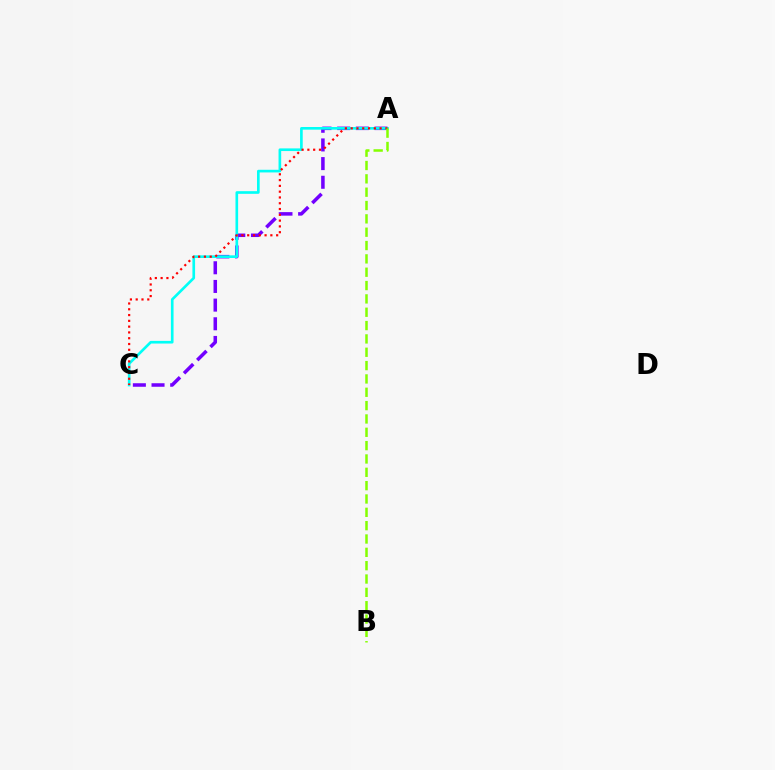{('A', 'C'): [{'color': '#7200ff', 'line_style': 'dashed', 'thickness': 2.54}, {'color': '#00fff6', 'line_style': 'solid', 'thickness': 1.91}, {'color': '#ff0000', 'line_style': 'dotted', 'thickness': 1.57}], ('A', 'B'): [{'color': '#84ff00', 'line_style': 'dashed', 'thickness': 1.81}]}